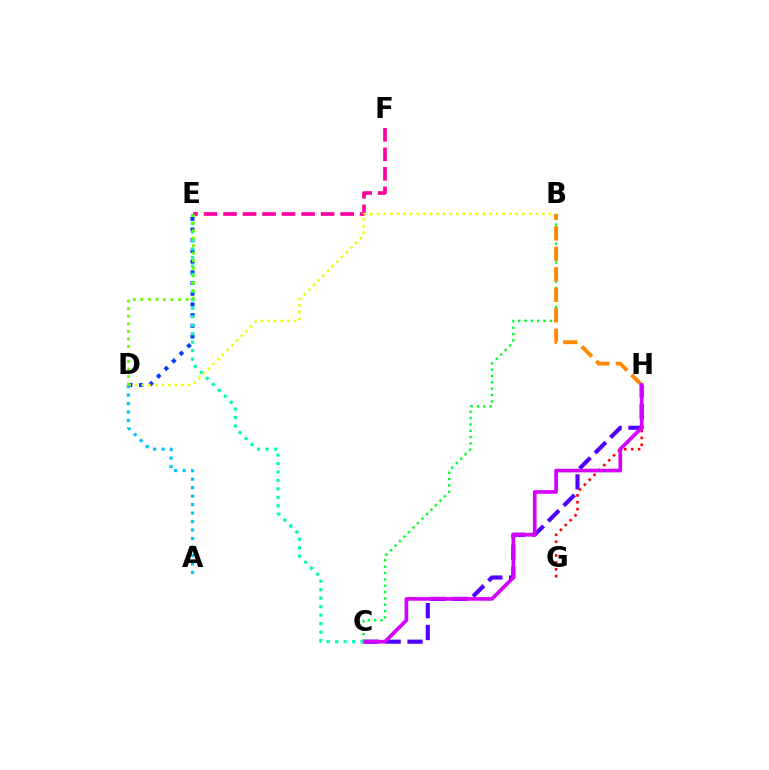{('C', 'H'): [{'color': '#4f00ff', 'line_style': 'dashed', 'thickness': 2.97}, {'color': '#d600ff', 'line_style': 'solid', 'thickness': 2.64}], ('B', 'C'): [{'color': '#00ff27', 'line_style': 'dotted', 'thickness': 1.72}], ('D', 'E'): [{'color': '#003fff', 'line_style': 'dotted', 'thickness': 2.91}, {'color': '#66ff00', 'line_style': 'dotted', 'thickness': 2.05}], ('G', 'H'): [{'color': '#ff0000', 'line_style': 'dotted', 'thickness': 1.87}], ('E', 'F'): [{'color': '#ff00a0', 'line_style': 'dashed', 'thickness': 2.65}], ('B', 'D'): [{'color': '#eeff00', 'line_style': 'dotted', 'thickness': 1.8}], ('B', 'H'): [{'color': '#ff8800', 'line_style': 'dashed', 'thickness': 2.79}], ('A', 'D'): [{'color': '#00c7ff', 'line_style': 'dotted', 'thickness': 2.3}], ('C', 'E'): [{'color': '#00ffaf', 'line_style': 'dotted', 'thickness': 2.3}]}